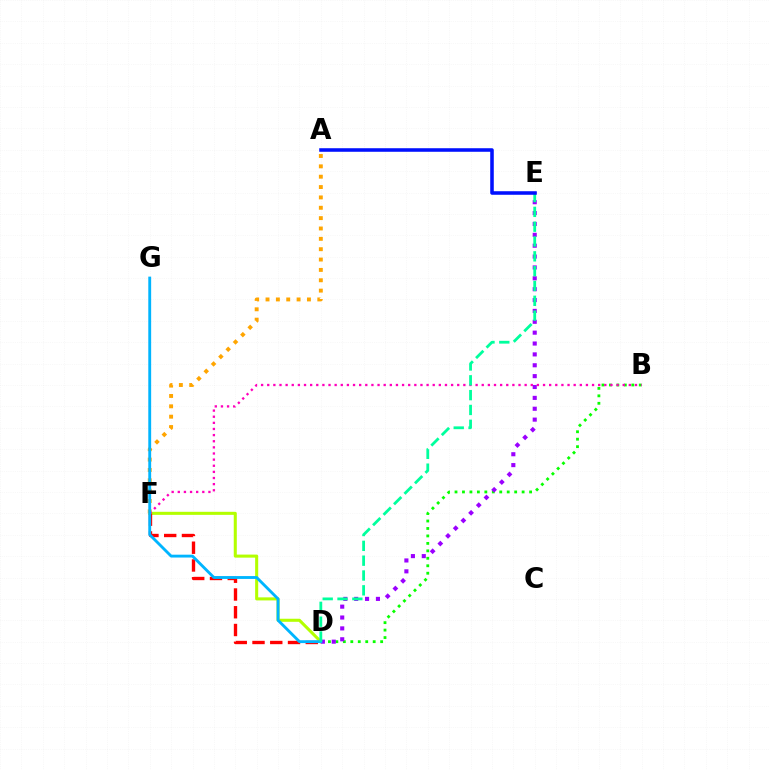{('B', 'D'): [{'color': '#08ff00', 'line_style': 'dotted', 'thickness': 2.03}], ('D', 'F'): [{'color': '#b3ff00', 'line_style': 'solid', 'thickness': 2.2}, {'color': '#ff0000', 'line_style': 'dashed', 'thickness': 2.41}], ('A', 'F'): [{'color': '#ffa500', 'line_style': 'dotted', 'thickness': 2.81}], ('B', 'F'): [{'color': '#ff00bd', 'line_style': 'dotted', 'thickness': 1.67}], ('D', 'E'): [{'color': '#9b00ff', 'line_style': 'dotted', 'thickness': 2.95}, {'color': '#00ff9d', 'line_style': 'dashed', 'thickness': 2.01}], ('D', 'G'): [{'color': '#00b5ff', 'line_style': 'solid', 'thickness': 2.06}], ('A', 'E'): [{'color': '#0010ff', 'line_style': 'solid', 'thickness': 2.56}]}